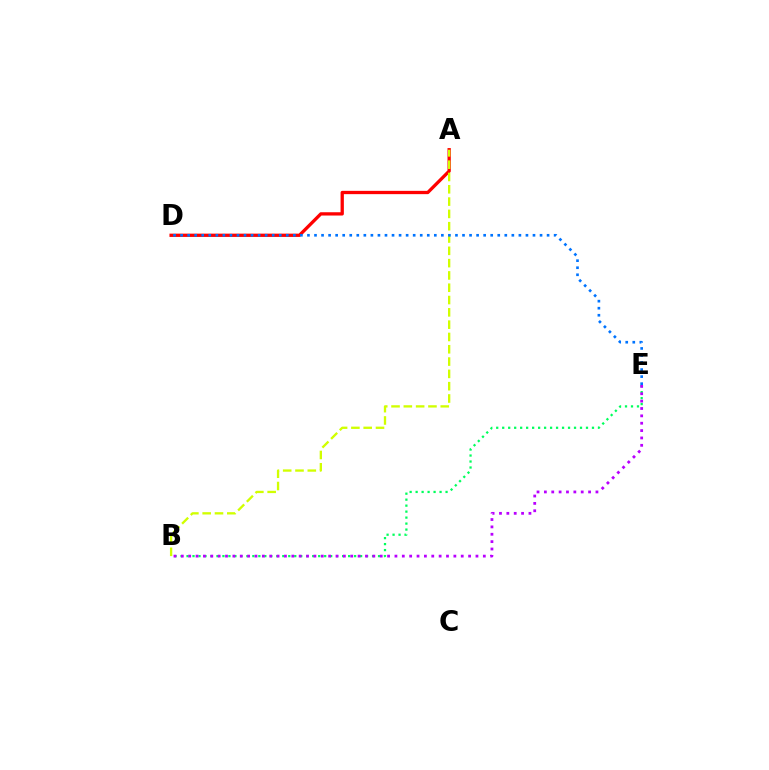{('B', 'E'): [{'color': '#00ff5c', 'line_style': 'dotted', 'thickness': 1.63}, {'color': '#b900ff', 'line_style': 'dotted', 'thickness': 2.0}], ('A', 'D'): [{'color': '#ff0000', 'line_style': 'solid', 'thickness': 2.37}], ('A', 'B'): [{'color': '#d1ff00', 'line_style': 'dashed', 'thickness': 1.67}], ('D', 'E'): [{'color': '#0074ff', 'line_style': 'dotted', 'thickness': 1.91}]}